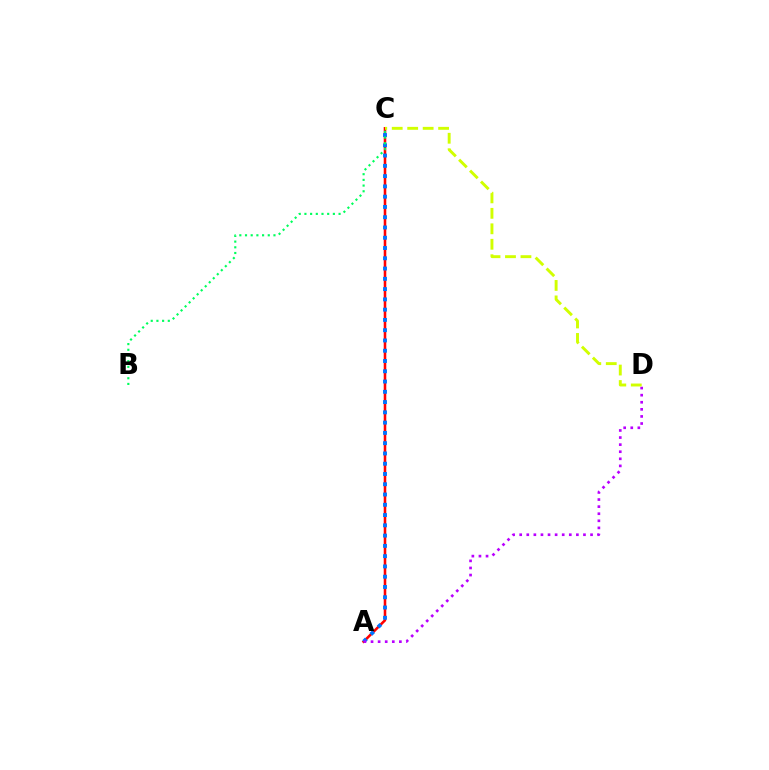{('A', 'C'): [{'color': '#ff0000', 'line_style': 'solid', 'thickness': 1.84}, {'color': '#0074ff', 'line_style': 'dotted', 'thickness': 2.79}], ('B', 'C'): [{'color': '#00ff5c', 'line_style': 'dotted', 'thickness': 1.55}], ('A', 'D'): [{'color': '#b900ff', 'line_style': 'dotted', 'thickness': 1.93}], ('C', 'D'): [{'color': '#d1ff00', 'line_style': 'dashed', 'thickness': 2.1}]}